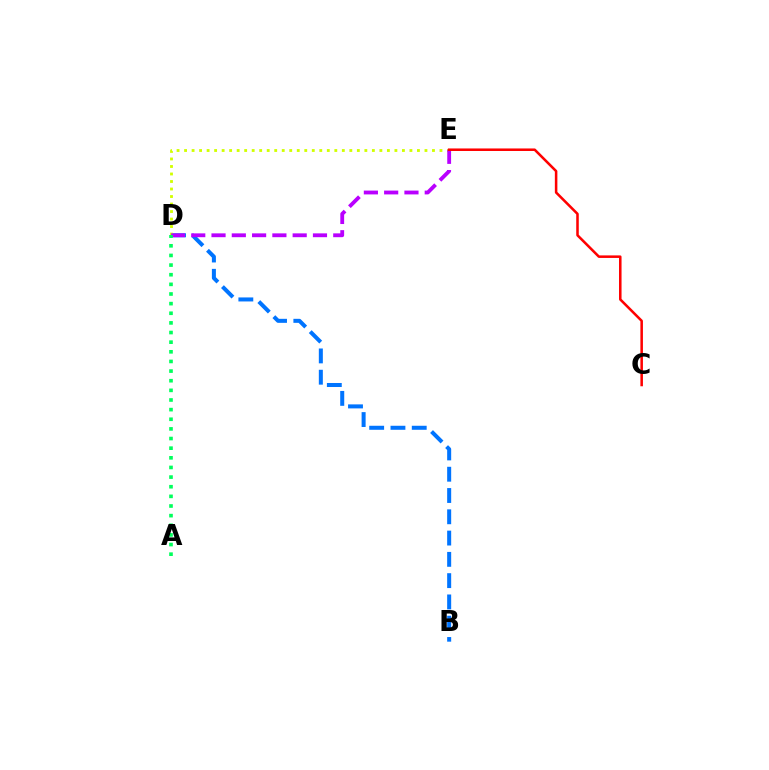{('B', 'D'): [{'color': '#0074ff', 'line_style': 'dashed', 'thickness': 2.89}], ('D', 'E'): [{'color': '#d1ff00', 'line_style': 'dotted', 'thickness': 2.04}, {'color': '#b900ff', 'line_style': 'dashed', 'thickness': 2.76}], ('C', 'E'): [{'color': '#ff0000', 'line_style': 'solid', 'thickness': 1.83}], ('A', 'D'): [{'color': '#00ff5c', 'line_style': 'dotted', 'thickness': 2.62}]}